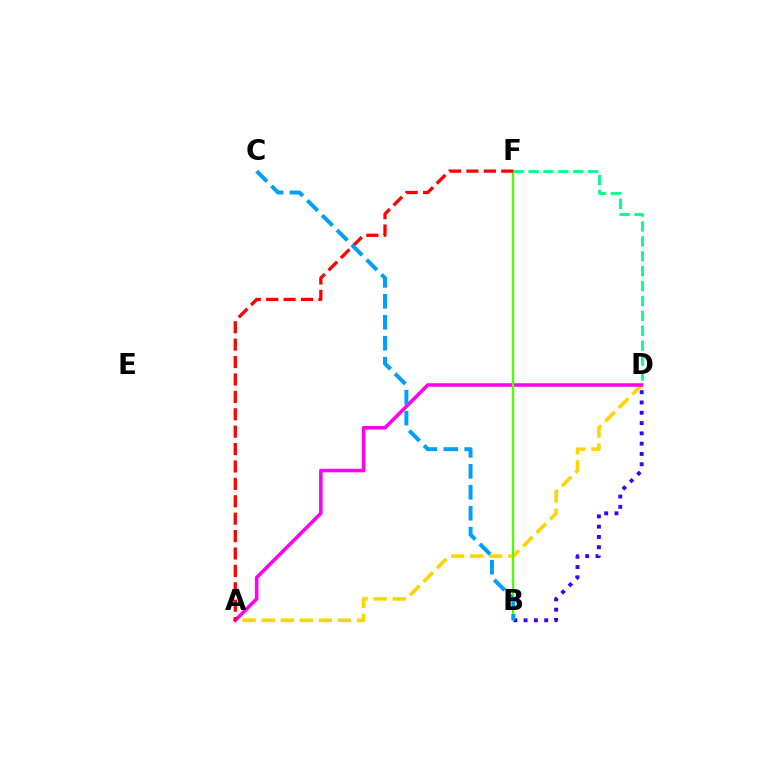{('A', 'D'): [{'color': '#ffd500', 'line_style': 'dashed', 'thickness': 2.59}, {'color': '#ff00ed', 'line_style': 'solid', 'thickness': 2.55}], ('D', 'F'): [{'color': '#00ff86', 'line_style': 'dashed', 'thickness': 2.02}], ('B', 'D'): [{'color': '#3700ff', 'line_style': 'dotted', 'thickness': 2.8}], ('B', 'F'): [{'color': '#4fff00', 'line_style': 'solid', 'thickness': 1.63}], ('A', 'F'): [{'color': '#ff0000', 'line_style': 'dashed', 'thickness': 2.36}], ('B', 'C'): [{'color': '#009eff', 'line_style': 'dashed', 'thickness': 2.85}]}